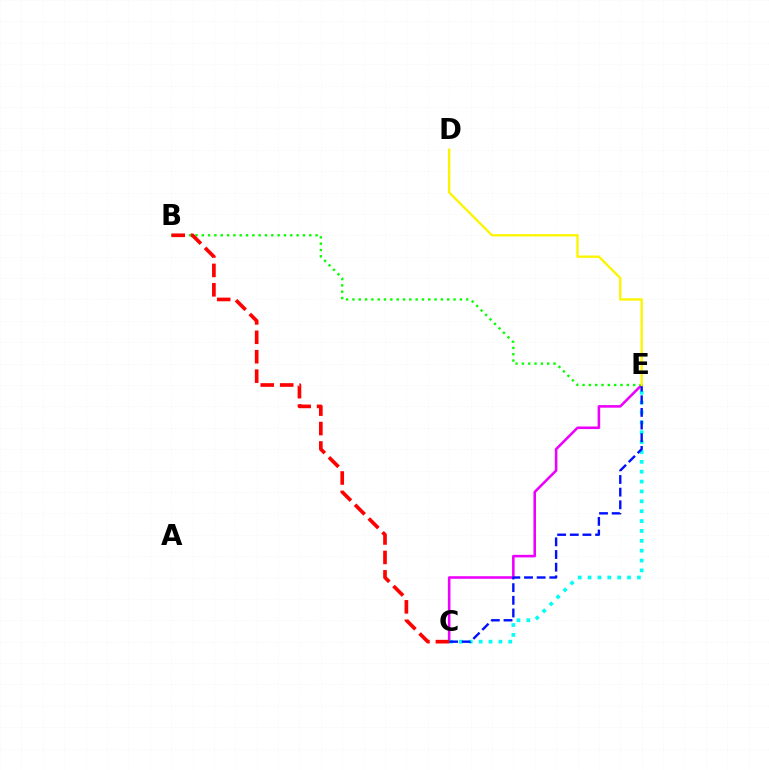{('C', 'E'): [{'color': '#ee00ff', 'line_style': 'solid', 'thickness': 1.85}, {'color': '#00fff6', 'line_style': 'dotted', 'thickness': 2.68}, {'color': '#0010ff', 'line_style': 'dashed', 'thickness': 1.72}], ('B', 'E'): [{'color': '#08ff00', 'line_style': 'dotted', 'thickness': 1.72}], ('D', 'E'): [{'color': '#fcf500', 'line_style': 'solid', 'thickness': 1.69}], ('B', 'C'): [{'color': '#ff0000', 'line_style': 'dashed', 'thickness': 2.64}]}